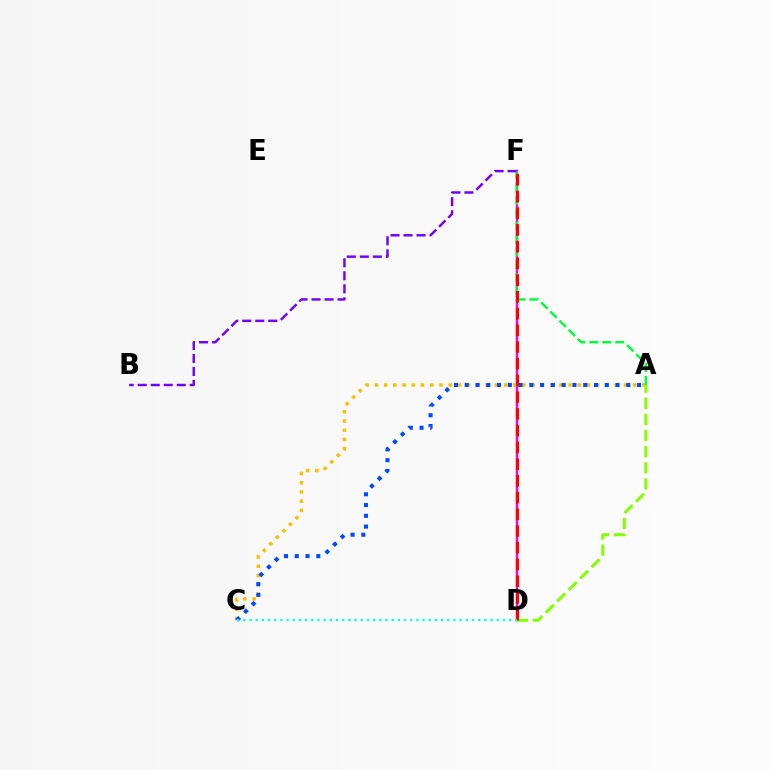{('D', 'F'): [{'color': '#ff00cf', 'line_style': 'solid', 'thickness': 1.75}, {'color': '#ff0000', 'line_style': 'dashed', 'thickness': 2.27}], ('A', 'C'): [{'color': '#ffbd00', 'line_style': 'dotted', 'thickness': 2.51}, {'color': '#004bff', 'line_style': 'dotted', 'thickness': 2.93}], ('A', 'D'): [{'color': '#84ff00', 'line_style': 'dashed', 'thickness': 2.19}], ('A', 'F'): [{'color': '#00ff39', 'line_style': 'dashed', 'thickness': 1.76}], ('B', 'F'): [{'color': '#7200ff', 'line_style': 'dashed', 'thickness': 1.77}], ('C', 'D'): [{'color': '#00fff6', 'line_style': 'dotted', 'thickness': 1.68}]}